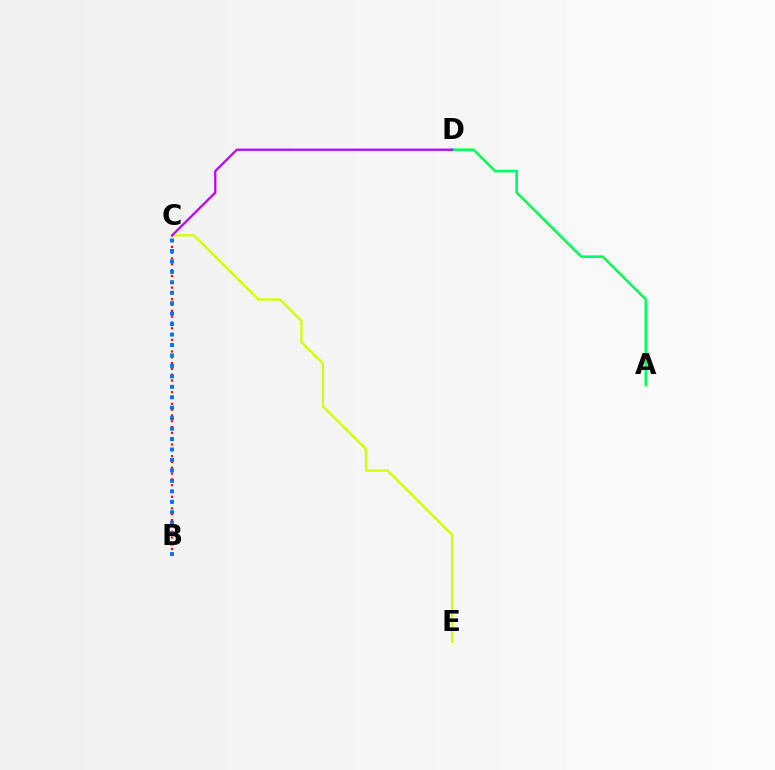{('C', 'E'): [{'color': '#d1ff00', 'line_style': 'solid', 'thickness': 1.66}], ('B', 'C'): [{'color': '#ff0000', 'line_style': 'dotted', 'thickness': 1.58}, {'color': '#0074ff', 'line_style': 'dotted', 'thickness': 2.84}], ('A', 'D'): [{'color': '#00ff5c', 'line_style': 'solid', 'thickness': 1.89}], ('C', 'D'): [{'color': '#b900ff', 'line_style': 'solid', 'thickness': 1.61}]}